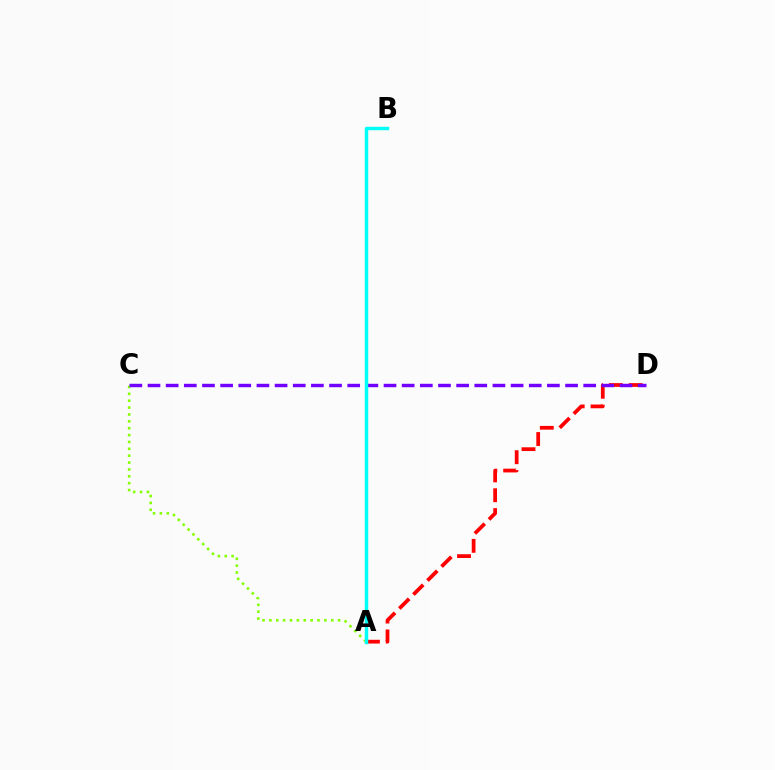{('A', 'C'): [{'color': '#84ff00', 'line_style': 'dotted', 'thickness': 1.87}], ('A', 'D'): [{'color': '#ff0000', 'line_style': 'dashed', 'thickness': 2.7}], ('C', 'D'): [{'color': '#7200ff', 'line_style': 'dashed', 'thickness': 2.47}], ('A', 'B'): [{'color': '#00fff6', 'line_style': 'solid', 'thickness': 2.47}]}